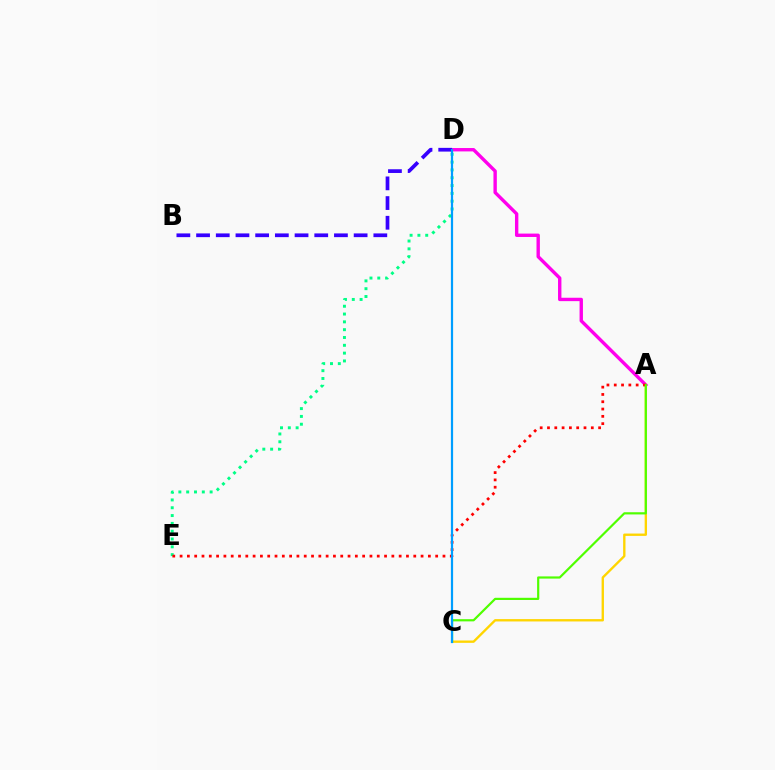{('A', 'D'): [{'color': '#ff00ed', 'line_style': 'solid', 'thickness': 2.43}], ('D', 'E'): [{'color': '#00ff86', 'line_style': 'dotted', 'thickness': 2.12}], ('A', 'C'): [{'color': '#ffd500', 'line_style': 'solid', 'thickness': 1.69}, {'color': '#4fff00', 'line_style': 'solid', 'thickness': 1.58}], ('B', 'D'): [{'color': '#3700ff', 'line_style': 'dashed', 'thickness': 2.68}], ('A', 'E'): [{'color': '#ff0000', 'line_style': 'dotted', 'thickness': 1.98}], ('C', 'D'): [{'color': '#009eff', 'line_style': 'solid', 'thickness': 1.59}]}